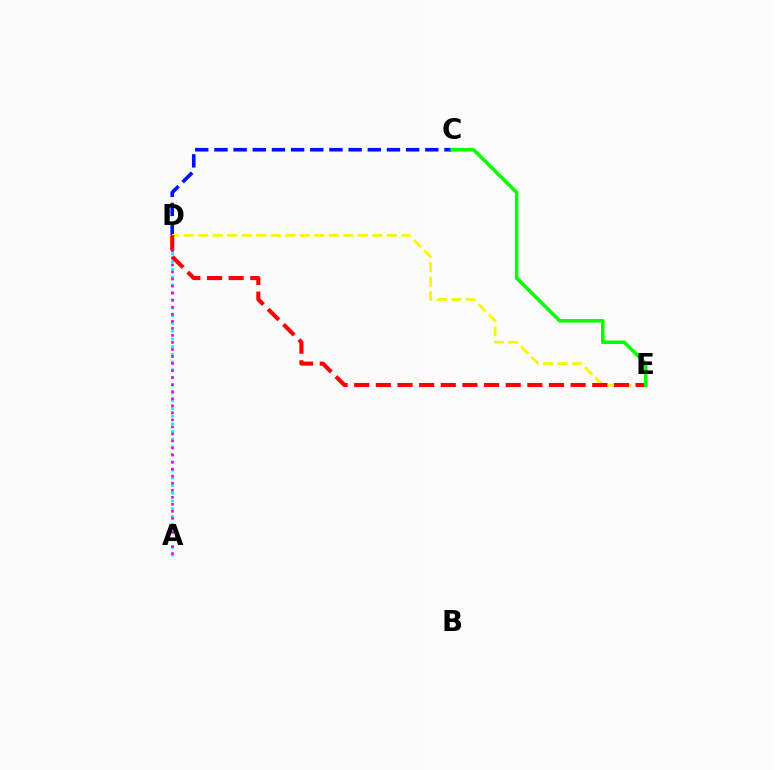{('C', 'D'): [{'color': '#0010ff', 'line_style': 'dashed', 'thickness': 2.6}], ('A', 'D'): [{'color': '#00fff6', 'line_style': 'dotted', 'thickness': 2.1}, {'color': '#ee00ff', 'line_style': 'dotted', 'thickness': 1.91}], ('D', 'E'): [{'color': '#fcf500', 'line_style': 'dashed', 'thickness': 1.97}, {'color': '#ff0000', 'line_style': 'dashed', 'thickness': 2.94}], ('C', 'E'): [{'color': '#08ff00', 'line_style': 'solid', 'thickness': 2.56}]}